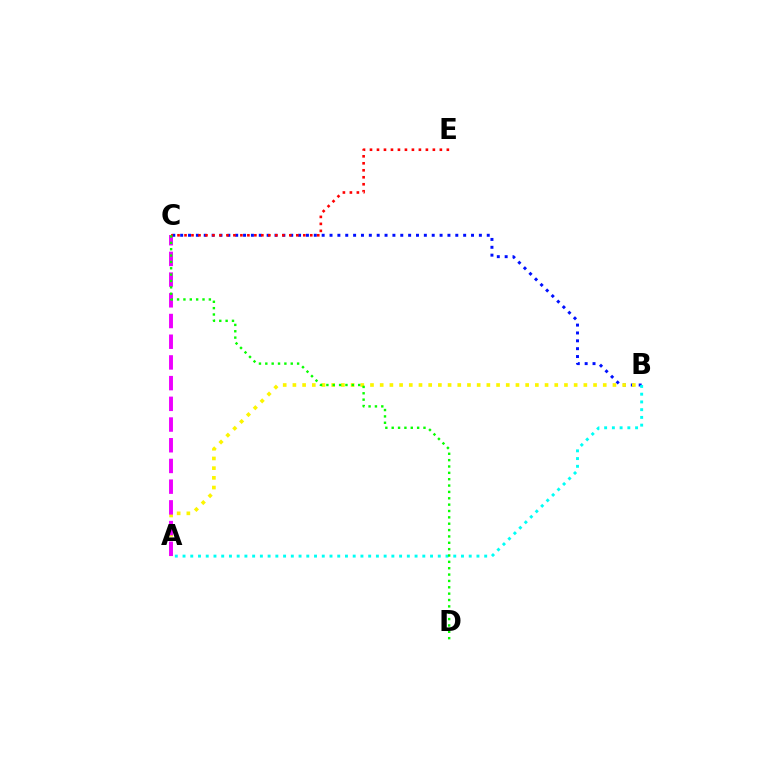{('B', 'C'): [{'color': '#0010ff', 'line_style': 'dotted', 'thickness': 2.14}], ('A', 'B'): [{'color': '#fcf500', 'line_style': 'dotted', 'thickness': 2.63}, {'color': '#00fff6', 'line_style': 'dotted', 'thickness': 2.1}], ('A', 'C'): [{'color': '#ee00ff', 'line_style': 'dashed', 'thickness': 2.81}], ('C', 'E'): [{'color': '#ff0000', 'line_style': 'dotted', 'thickness': 1.9}], ('C', 'D'): [{'color': '#08ff00', 'line_style': 'dotted', 'thickness': 1.73}]}